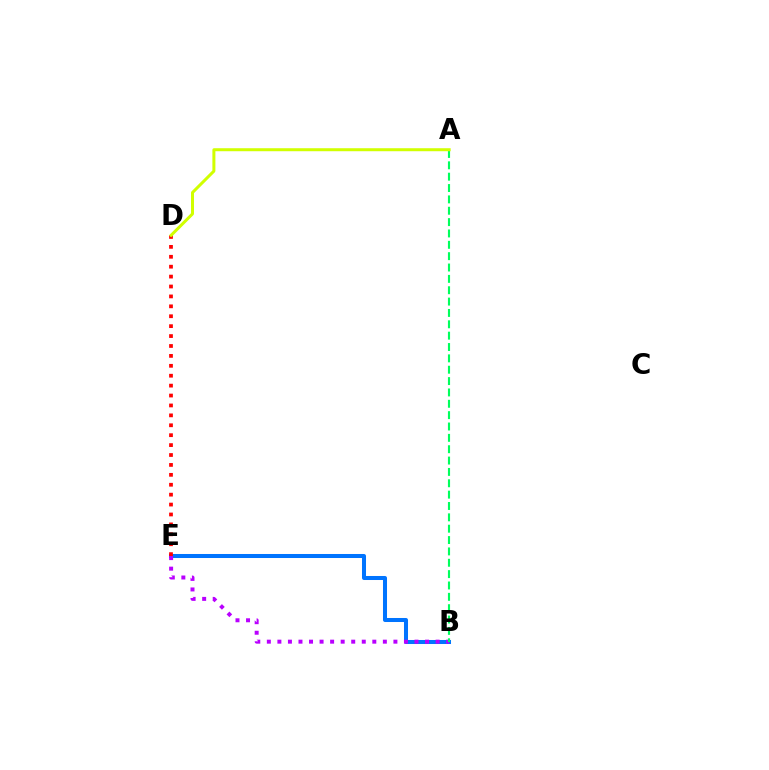{('B', 'E'): [{'color': '#0074ff', 'line_style': 'solid', 'thickness': 2.9}, {'color': '#b900ff', 'line_style': 'dotted', 'thickness': 2.87}], ('A', 'B'): [{'color': '#00ff5c', 'line_style': 'dashed', 'thickness': 1.54}], ('D', 'E'): [{'color': '#ff0000', 'line_style': 'dotted', 'thickness': 2.69}], ('A', 'D'): [{'color': '#d1ff00', 'line_style': 'solid', 'thickness': 2.16}]}